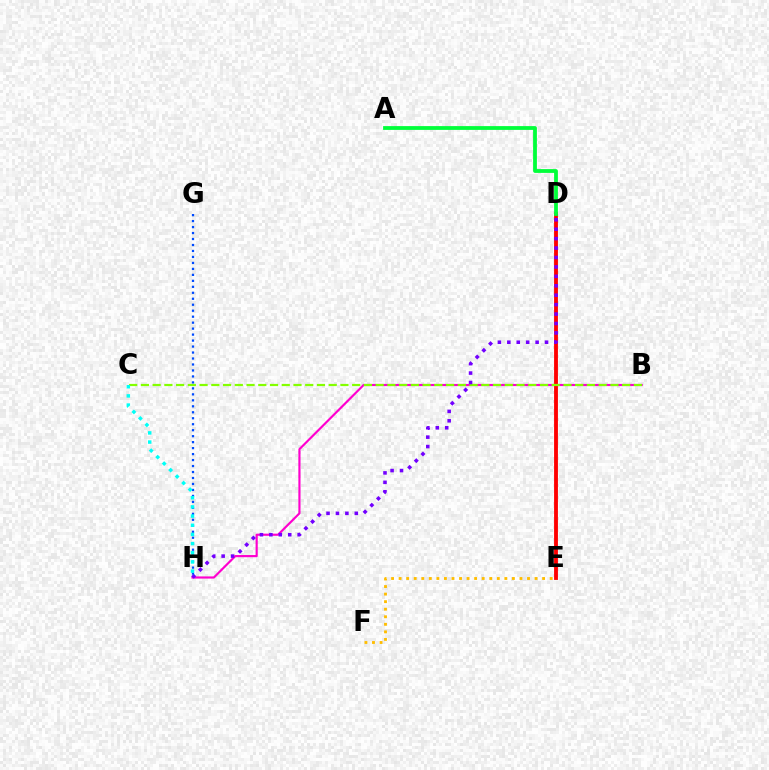{('D', 'E'): [{'color': '#ff0000', 'line_style': 'solid', 'thickness': 2.77}], ('B', 'H'): [{'color': '#ff00cf', 'line_style': 'solid', 'thickness': 1.56}], ('B', 'C'): [{'color': '#84ff00', 'line_style': 'dashed', 'thickness': 1.59}], ('D', 'H'): [{'color': '#7200ff', 'line_style': 'dotted', 'thickness': 2.56}], ('G', 'H'): [{'color': '#004bff', 'line_style': 'dotted', 'thickness': 1.62}], ('C', 'H'): [{'color': '#00fff6', 'line_style': 'dotted', 'thickness': 2.49}], ('A', 'D'): [{'color': '#00ff39', 'line_style': 'solid', 'thickness': 2.73}], ('E', 'F'): [{'color': '#ffbd00', 'line_style': 'dotted', 'thickness': 2.05}]}